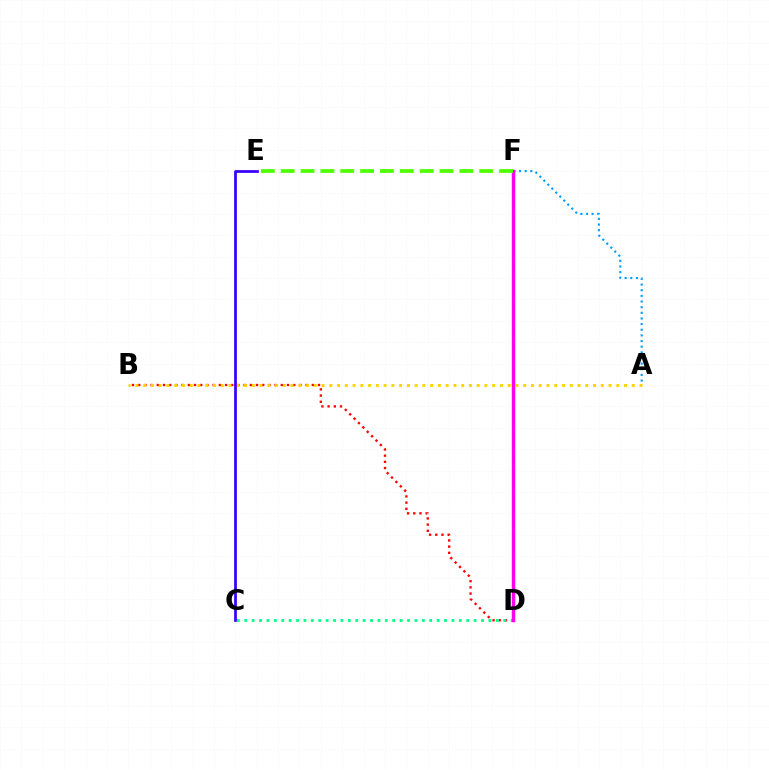{('B', 'D'): [{'color': '#ff0000', 'line_style': 'dotted', 'thickness': 1.68}], ('A', 'F'): [{'color': '#009eff', 'line_style': 'dotted', 'thickness': 1.53}], ('A', 'B'): [{'color': '#ffd500', 'line_style': 'dotted', 'thickness': 2.11}], ('C', 'D'): [{'color': '#00ff86', 'line_style': 'dotted', 'thickness': 2.01}], ('C', 'E'): [{'color': '#3700ff', 'line_style': 'solid', 'thickness': 1.97}], ('D', 'F'): [{'color': '#ff00ed', 'line_style': 'solid', 'thickness': 2.5}], ('E', 'F'): [{'color': '#4fff00', 'line_style': 'dashed', 'thickness': 2.7}]}